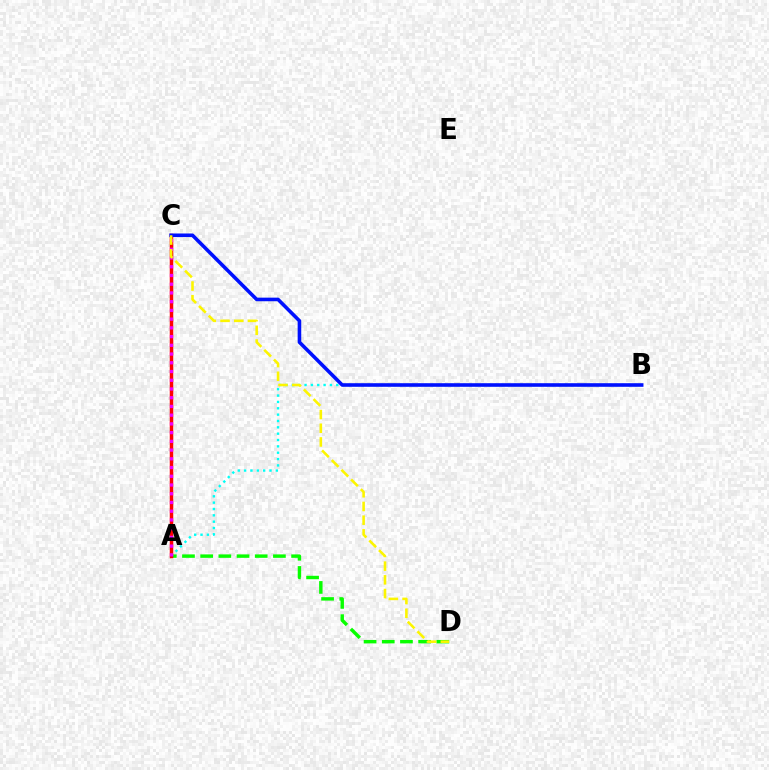{('A', 'D'): [{'color': '#08ff00', 'line_style': 'dashed', 'thickness': 2.47}], ('A', 'B'): [{'color': '#00fff6', 'line_style': 'dotted', 'thickness': 1.72}], ('A', 'C'): [{'color': '#ff0000', 'line_style': 'solid', 'thickness': 2.52}, {'color': '#ee00ff', 'line_style': 'dotted', 'thickness': 2.37}], ('B', 'C'): [{'color': '#0010ff', 'line_style': 'solid', 'thickness': 2.58}], ('C', 'D'): [{'color': '#fcf500', 'line_style': 'dashed', 'thickness': 1.86}]}